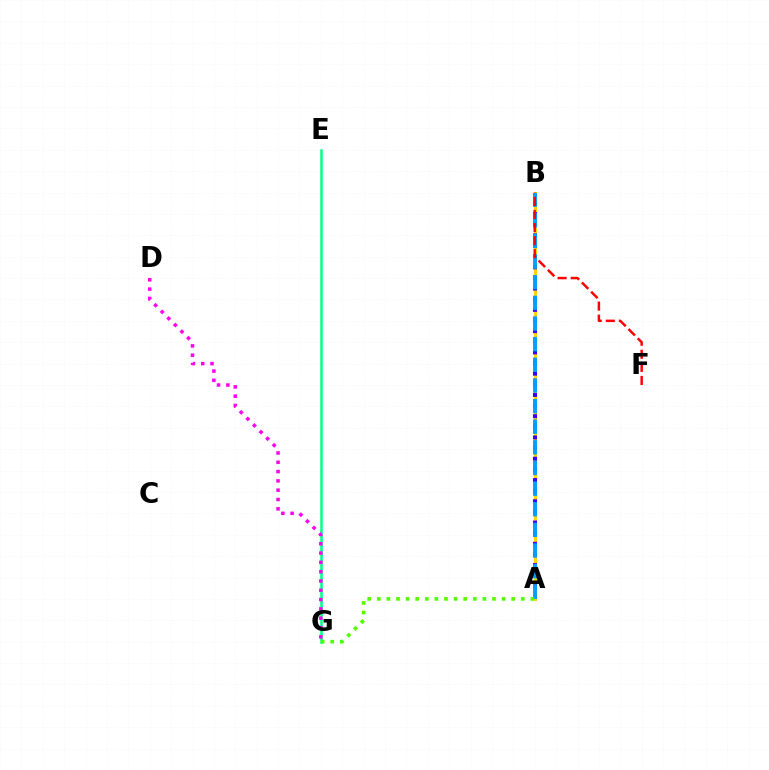{('E', 'G'): [{'color': '#00ff86', 'line_style': 'solid', 'thickness': 1.81}], ('D', 'G'): [{'color': '#ff00ed', 'line_style': 'dotted', 'thickness': 2.53}], ('A', 'B'): [{'color': '#ffd500', 'line_style': 'solid', 'thickness': 2.24}, {'color': '#3700ff', 'line_style': 'dotted', 'thickness': 2.89}, {'color': '#009eff', 'line_style': 'dashed', 'thickness': 2.8}], ('A', 'G'): [{'color': '#4fff00', 'line_style': 'dotted', 'thickness': 2.61}], ('B', 'F'): [{'color': '#ff0000', 'line_style': 'dashed', 'thickness': 1.78}]}